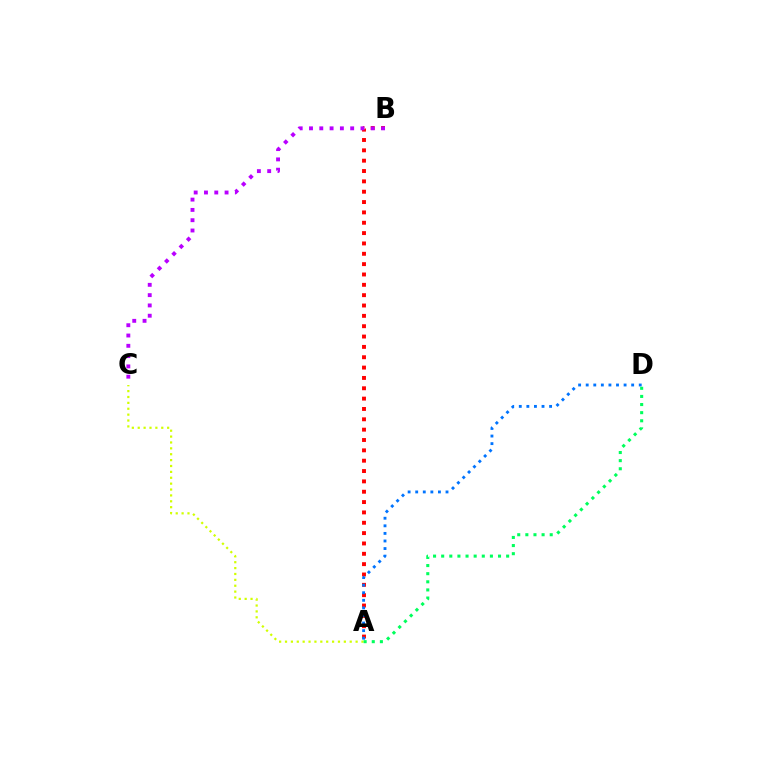{('A', 'B'): [{'color': '#ff0000', 'line_style': 'dotted', 'thickness': 2.81}], ('B', 'C'): [{'color': '#b900ff', 'line_style': 'dotted', 'thickness': 2.8}], ('A', 'C'): [{'color': '#d1ff00', 'line_style': 'dotted', 'thickness': 1.6}], ('A', 'D'): [{'color': '#0074ff', 'line_style': 'dotted', 'thickness': 2.06}, {'color': '#00ff5c', 'line_style': 'dotted', 'thickness': 2.21}]}